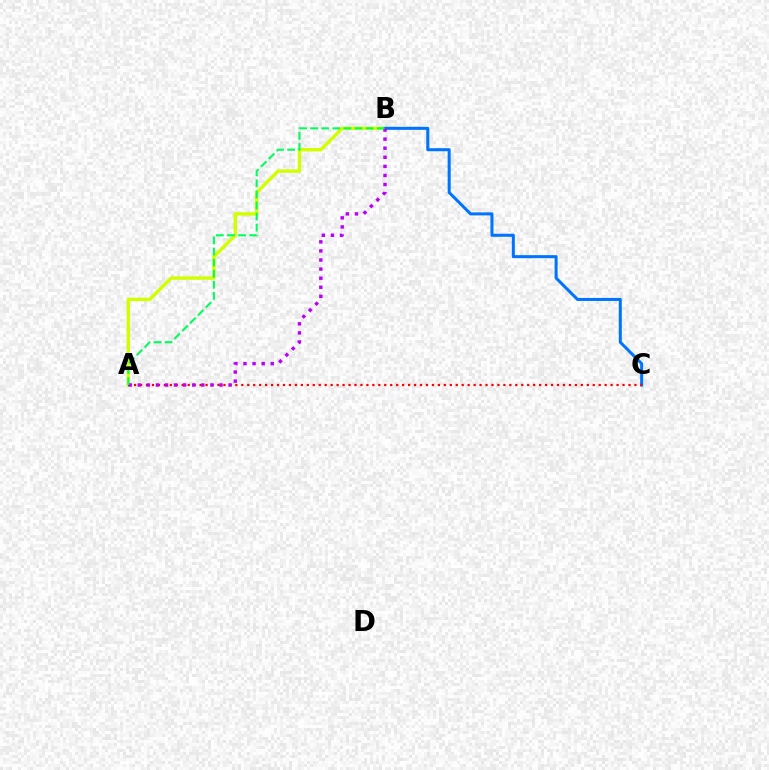{('A', 'B'): [{'color': '#d1ff00', 'line_style': 'solid', 'thickness': 2.44}, {'color': '#b900ff', 'line_style': 'dotted', 'thickness': 2.47}, {'color': '#00ff5c', 'line_style': 'dashed', 'thickness': 1.51}], ('B', 'C'): [{'color': '#0074ff', 'line_style': 'solid', 'thickness': 2.19}], ('A', 'C'): [{'color': '#ff0000', 'line_style': 'dotted', 'thickness': 1.62}]}